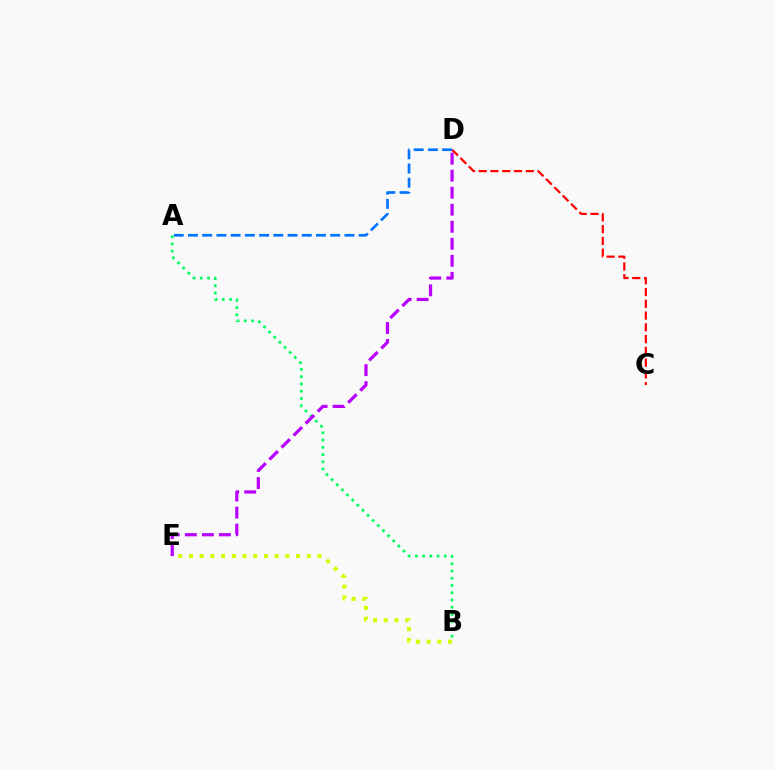{('C', 'D'): [{'color': '#ff0000', 'line_style': 'dashed', 'thickness': 1.6}], ('B', 'E'): [{'color': '#d1ff00', 'line_style': 'dotted', 'thickness': 2.91}], ('A', 'D'): [{'color': '#0074ff', 'line_style': 'dashed', 'thickness': 1.93}], ('A', 'B'): [{'color': '#00ff5c', 'line_style': 'dotted', 'thickness': 1.97}], ('D', 'E'): [{'color': '#b900ff', 'line_style': 'dashed', 'thickness': 2.31}]}